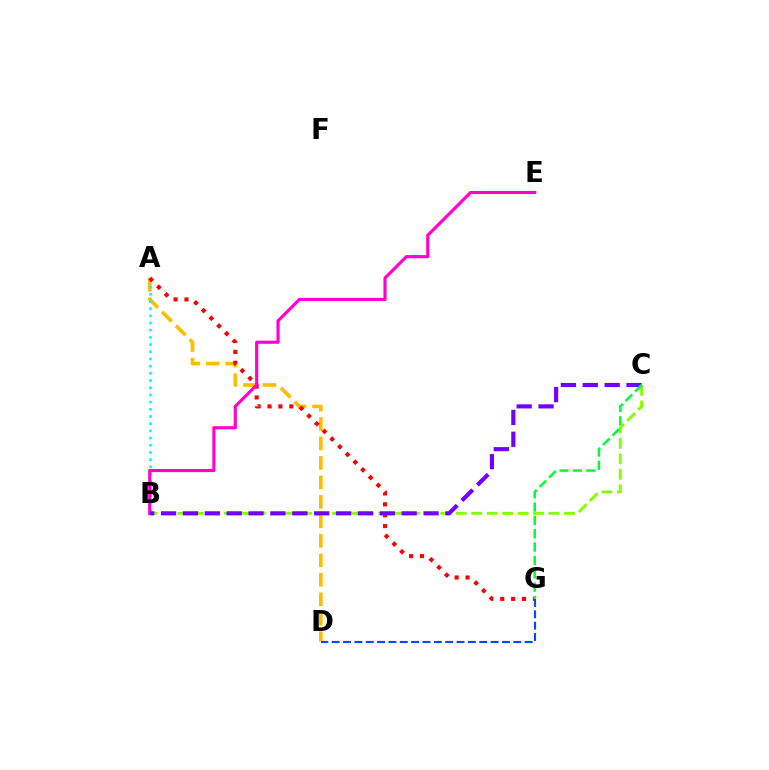{('A', 'D'): [{'color': '#ffbd00', 'line_style': 'dashed', 'thickness': 2.65}], ('D', 'G'): [{'color': '#004bff', 'line_style': 'dashed', 'thickness': 1.54}], ('A', 'B'): [{'color': '#00fff6', 'line_style': 'dotted', 'thickness': 1.95}], ('B', 'C'): [{'color': '#84ff00', 'line_style': 'dashed', 'thickness': 2.1}, {'color': '#7200ff', 'line_style': 'dashed', 'thickness': 2.97}], ('A', 'G'): [{'color': '#ff0000', 'line_style': 'dotted', 'thickness': 2.96}], ('B', 'E'): [{'color': '#ff00cf', 'line_style': 'solid', 'thickness': 2.26}], ('C', 'G'): [{'color': '#00ff39', 'line_style': 'dashed', 'thickness': 1.81}]}